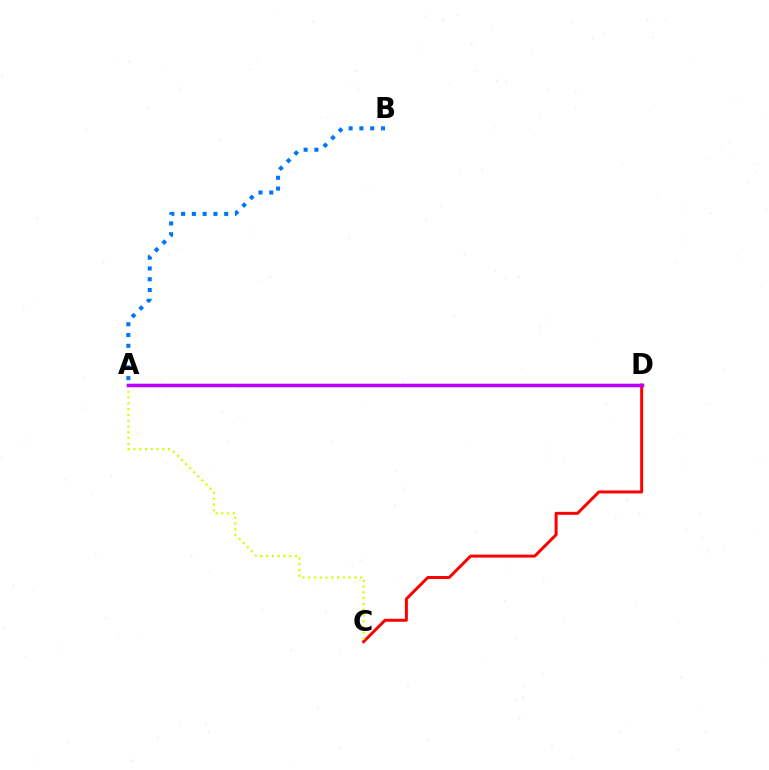{('A', 'B'): [{'color': '#0074ff', 'line_style': 'dotted', 'thickness': 2.93}], ('C', 'D'): [{'color': '#ff0000', 'line_style': 'solid', 'thickness': 2.14}], ('A', 'C'): [{'color': '#d1ff00', 'line_style': 'dotted', 'thickness': 1.57}], ('A', 'D'): [{'color': '#00ff5c', 'line_style': 'solid', 'thickness': 1.61}, {'color': '#b900ff', 'line_style': 'solid', 'thickness': 2.51}]}